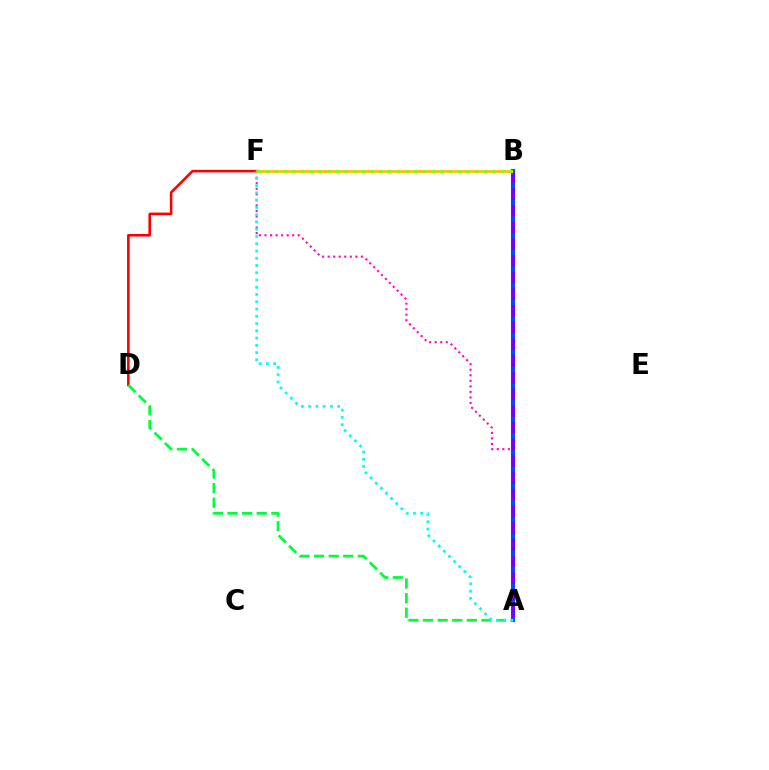{('A', 'F'): [{'color': '#ff00cf', 'line_style': 'dotted', 'thickness': 1.5}, {'color': '#00fff6', 'line_style': 'dotted', 'thickness': 1.97}], ('D', 'F'): [{'color': '#ff0000', 'line_style': 'solid', 'thickness': 1.86}], ('A', 'D'): [{'color': '#00ff39', 'line_style': 'dashed', 'thickness': 1.98}], ('B', 'F'): [{'color': '#ffbd00', 'line_style': 'solid', 'thickness': 1.93}, {'color': '#84ff00', 'line_style': 'dotted', 'thickness': 2.36}], ('A', 'B'): [{'color': '#004bff', 'line_style': 'solid', 'thickness': 2.94}, {'color': '#7200ff', 'line_style': 'dashed', 'thickness': 2.27}]}